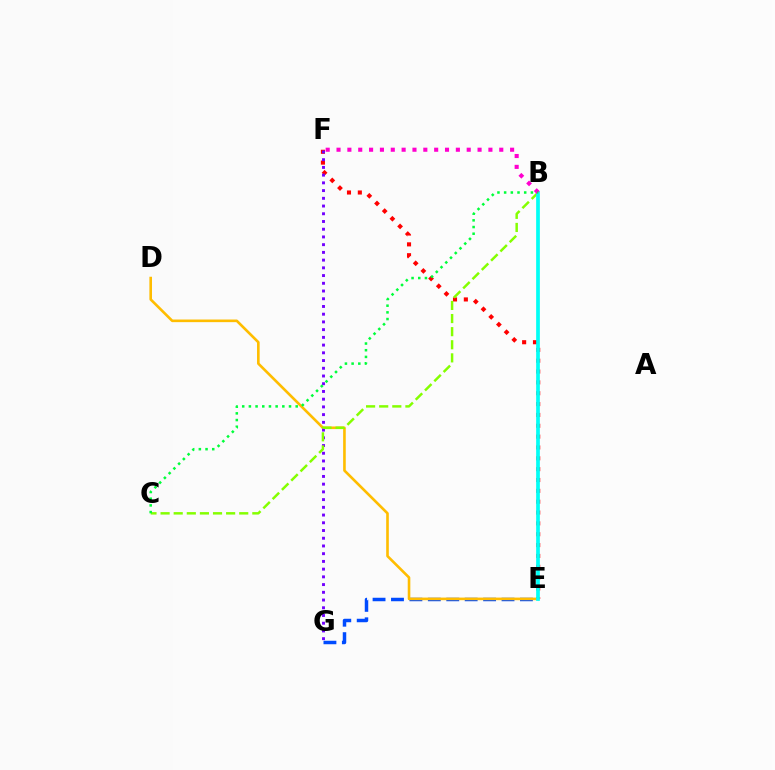{('E', 'F'): [{'color': '#ff0000', 'line_style': 'dotted', 'thickness': 2.95}], ('E', 'G'): [{'color': '#004bff', 'line_style': 'dashed', 'thickness': 2.5}], ('D', 'E'): [{'color': '#ffbd00', 'line_style': 'solid', 'thickness': 1.89}], ('F', 'G'): [{'color': '#7200ff', 'line_style': 'dotted', 'thickness': 2.1}], ('B', 'C'): [{'color': '#84ff00', 'line_style': 'dashed', 'thickness': 1.78}, {'color': '#00ff39', 'line_style': 'dotted', 'thickness': 1.82}], ('B', 'E'): [{'color': '#00fff6', 'line_style': 'solid', 'thickness': 2.66}], ('B', 'F'): [{'color': '#ff00cf', 'line_style': 'dotted', 'thickness': 2.95}]}